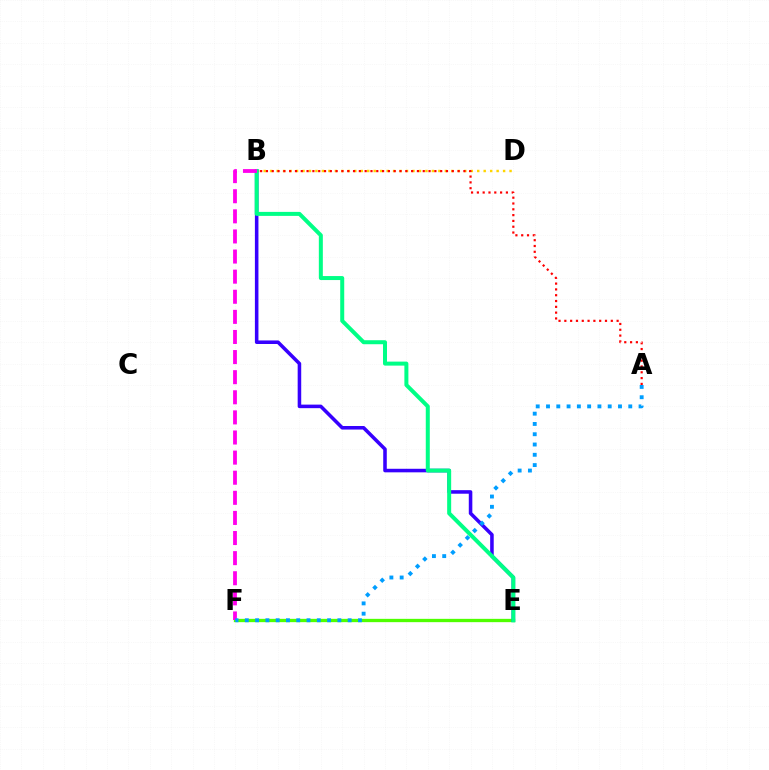{('B', 'D'): [{'color': '#ffd500', 'line_style': 'dotted', 'thickness': 1.76}], ('E', 'F'): [{'color': '#4fff00', 'line_style': 'solid', 'thickness': 2.39}], ('B', 'E'): [{'color': '#3700ff', 'line_style': 'solid', 'thickness': 2.56}, {'color': '#00ff86', 'line_style': 'solid', 'thickness': 2.88}], ('A', 'B'): [{'color': '#ff0000', 'line_style': 'dotted', 'thickness': 1.58}], ('B', 'F'): [{'color': '#ff00ed', 'line_style': 'dashed', 'thickness': 2.73}], ('A', 'F'): [{'color': '#009eff', 'line_style': 'dotted', 'thickness': 2.79}]}